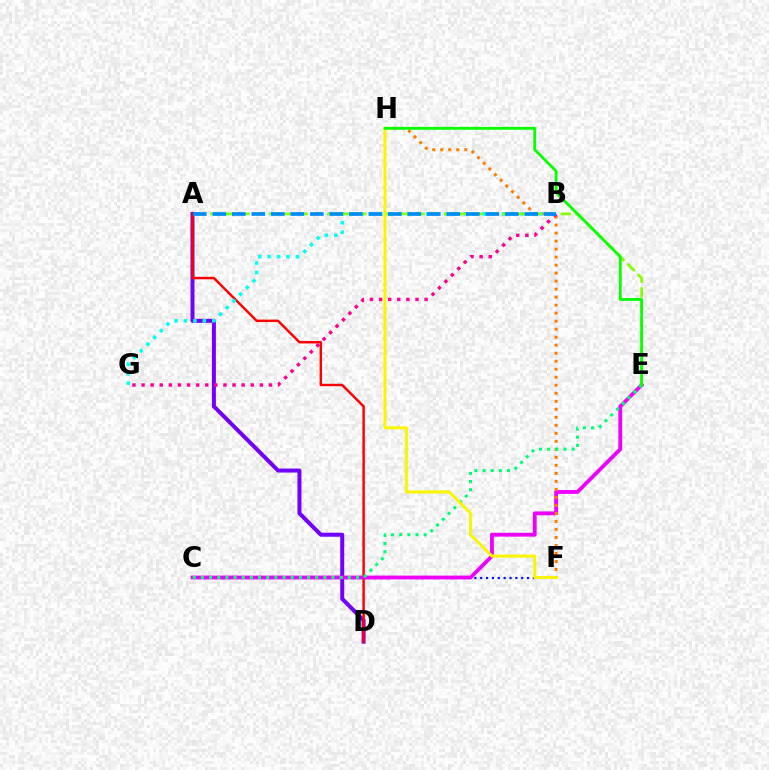{('C', 'F'): [{'color': '#0010ff', 'line_style': 'dotted', 'thickness': 1.59}], ('A', 'D'): [{'color': '#7200ff', 'line_style': 'solid', 'thickness': 2.88}, {'color': '#ff0000', 'line_style': 'solid', 'thickness': 1.77}], ('C', 'E'): [{'color': '#ee00ff', 'line_style': 'solid', 'thickness': 2.75}, {'color': '#00ff74', 'line_style': 'dotted', 'thickness': 2.22}], ('F', 'H'): [{'color': '#ff7c00', 'line_style': 'dotted', 'thickness': 2.18}, {'color': '#fcf500', 'line_style': 'solid', 'thickness': 2.18}], ('B', 'G'): [{'color': '#00fff6', 'line_style': 'dotted', 'thickness': 2.57}, {'color': '#ff0094', 'line_style': 'dotted', 'thickness': 2.47}], ('A', 'E'): [{'color': '#84ff00', 'line_style': 'dashed', 'thickness': 1.98}], ('A', 'B'): [{'color': '#008cff', 'line_style': 'dashed', 'thickness': 2.65}], ('E', 'H'): [{'color': '#08ff00', 'line_style': 'solid', 'thickness': 2.03}]}